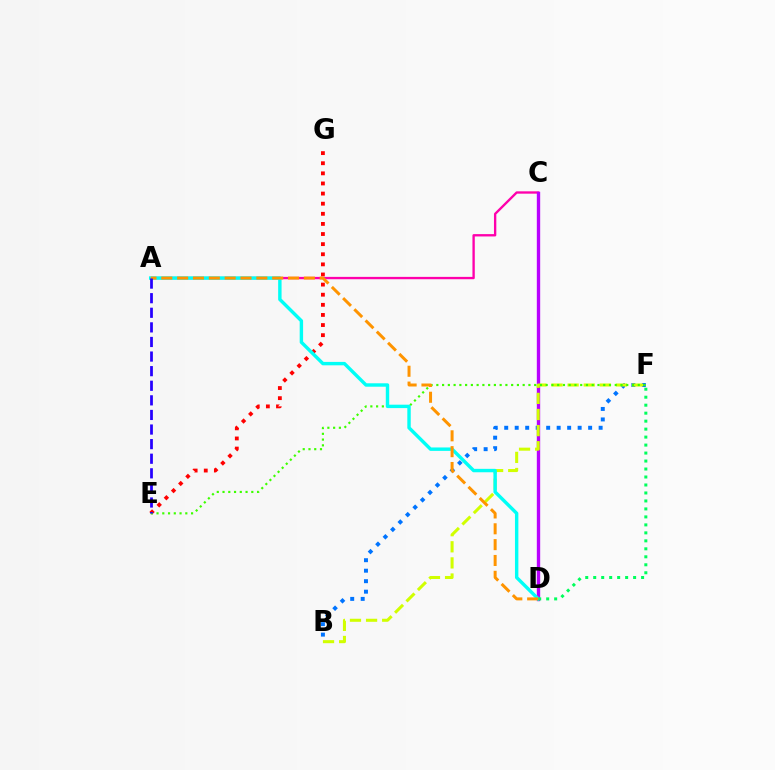{('B', 'F'): [{'color': '#0074ff', 'line_style': 'dotted', 'thickness': 2.85}, {'color': '#d1ff00', 'line_style': 'dashed', 'thickness': 2.19}], ('A', 'C'): [{'color': '#ff00ac', 'line_style': 'solid', 'thickness': 1.69}], ('C', 'D'): [{'color': '#b900ff', 'line_style': 'solid', 'thickness': 2.42}], ('E', 'G'): [{'color': '#ff0000', 'line_style': 'dotted', 'thickness': 2.75}], ('E', 'F'): [{'color': '#3dff00', 'line_style': 'dotted', 'thickness': 1.56}], ('A', 'D'): [{'color': '#00fff6', 'line_style': 'solid', 'thickness': 2.46}, {'color': '#ff9400', 'line_style': 'dashed', 'thickness': 2.15}], ('D', 'F'): [{'color': '#00ff5c', 'line_style': 'dotted', 'thickness': 2.17}], ('A', 'E'): [{'color': '#2500ff', 'line_style': 'dashed', 'thickness': 1.98}]}